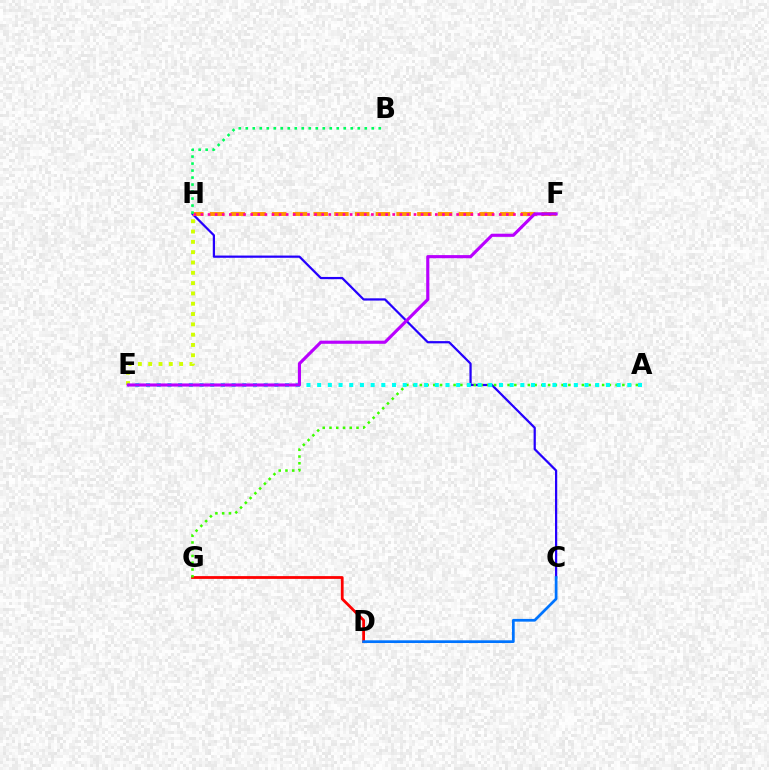{('C', 'H'): [{'color': '#2500ff', 'line_style': 'solid', 'thickness': 1.61}], ('E', 'H'): [{'color': '#d1ff00', 'line_style': 'dotted', 'thickness': 2.8}], ('F', 'H'): [{'color': '#ff9400', 'line_style': 'dashed', 'thickness': 2.82}, {'color': '#ff00ac', 'line_style': 'dotted', 'thickness': 1.93}], ('D', 'G'): [{'color': '#ff0000', 'line_style': 'solid', 'thickness': 2.0}], ('A', 'G'): [{'color': '#3dff00', 'line_style': 'dotted', 'thickness': 1.83}], ('A', 'E'): [{'color': '#00fff6', 'line_style': 'dotted', 'thickness': 2.91}], ('E', 'F'): [{'color': '#b900ff', 'line_style': 'solid', 'thickness': 2.26}], ('B', 'H'): [{'color': '#00ff5c', 'line_style': 'dotted', 'thickness': 1.9}], ('C', 'D'): [{'color': '#0074ff', 'line_style': 'solid', 'thickness': 1.96}]}